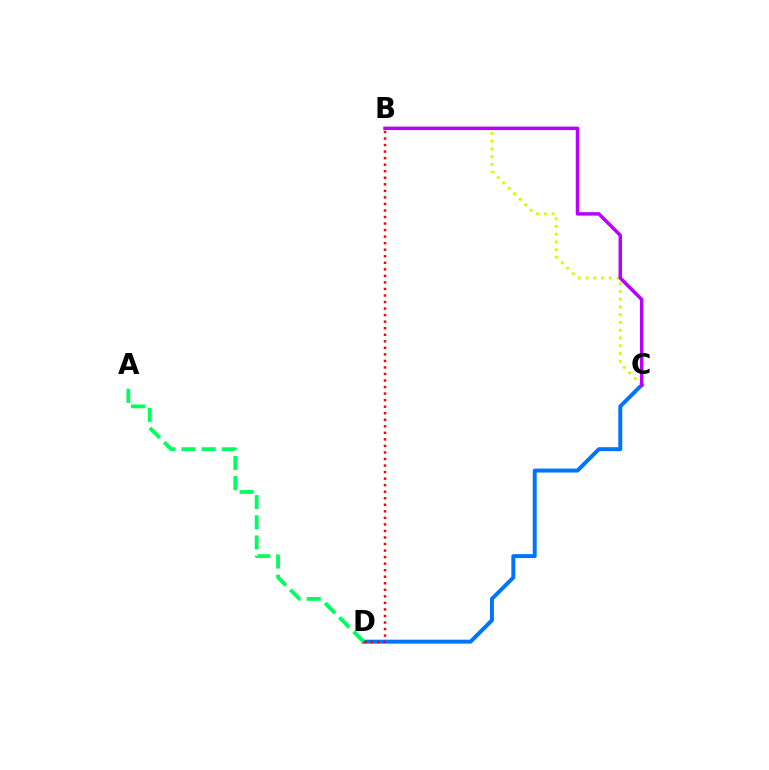{('C', 'D'): [{'color': '#0074ff', 'line_style': 'solid', 'thickness': 2.84}], ('A', 'D'): [{'color': '#00ff5c', 'line_style': 'dashed', 'thickness': 2.74}], ('B', 'C'): [{'color': '#d1ff00', 'line_style': 'dotted', 'thickness': 2.11}, {'color': '#b900ff', 'line_style': 'solid', 'thickness': 2.5}], ('B', 'D'): [{'color': '#ff0000', 'line_style': 'dotted', 'thickness': 1.78}]}